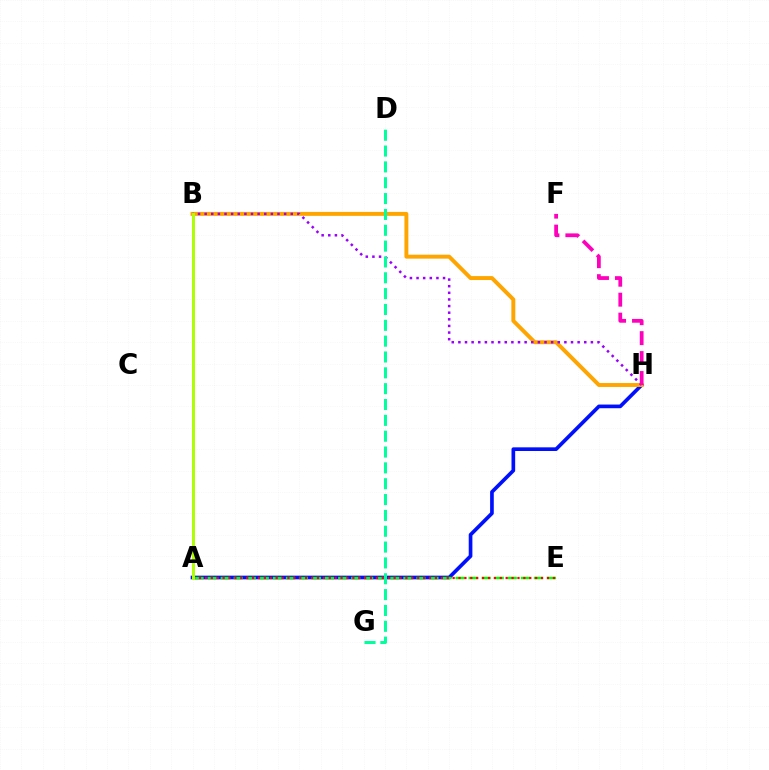{('A', 'H'): [{'color': '#0010ff', 'line_style': 'solid', 'thickness': 2.64}], ('A', 'E'): [{'color': '#08ff00', 'line_style': 'dashed', 'thickness': 1.77}, {'color': '#ff0000', 'line_style': 'dotted', 'thickness': 1.6}], ('B', 'H'): [{'color': '#ffa500', 'line_style': 'solid', 'thickness': 2.83}, {'color': '#9b00ff', 'line_style': 'dotted', 'thickness': 1.8}], ('D', 'G'): [{'color': '#00ff9d', 'line_style': 'dashed', 'thickness': 2.15}], ('A', 'B'): [{'color': '#00b5ff', 'line_style': 'solid', 'thickness': 1.95}, {'color': '#b3ff00', 'line_style': 'solid', 'thickness': 2.1}], ('F', 'H'): [{'color': '#ff00bd', 'line_style': 'dashed', 'thickness': 2.71}]}